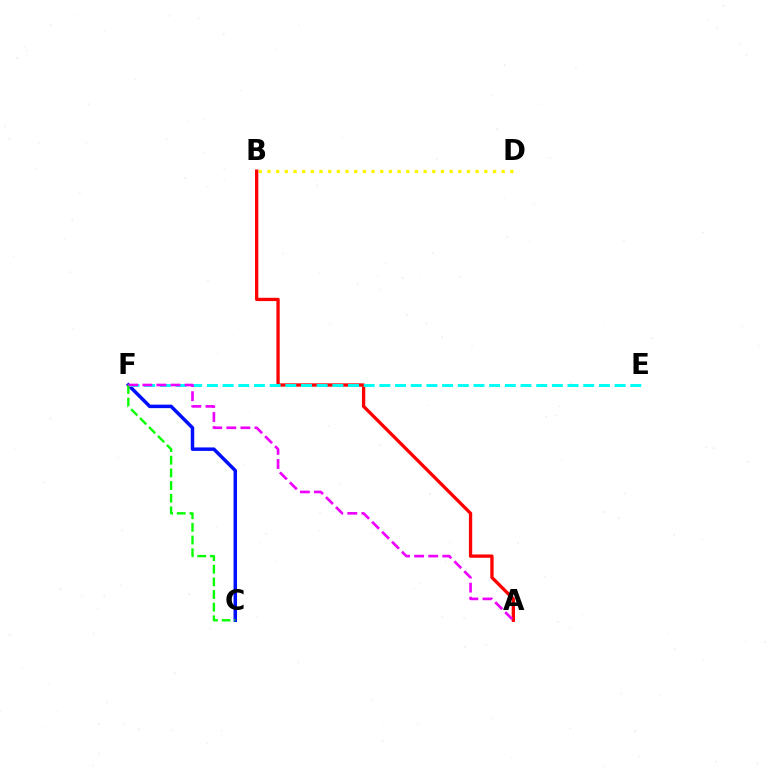{('C', 'F'): [{'color': '#0010ff', 'line_style': 'solid', 'thickness': 2.51}, {'color': '#08ff00', 'line_style': 'dashed', 'thickness': 1.72}], ('B', 'D'): [{'color': '#fcf500', 'line_style': 'dotted', 'thickness': 2.36}], ('A', 'B'): [{'color': '#ff0000', 'line_style': 'solid', 'thickness': 2.38}], ('E', 'F'): [{'color': '#00fff6', 'line_style': 'dashed', 'thickness': 2.13}], ('A', 'F'): [{'color': '#ee00ff', 'line_style': 'dashed', 'thickness': 1.91}]}